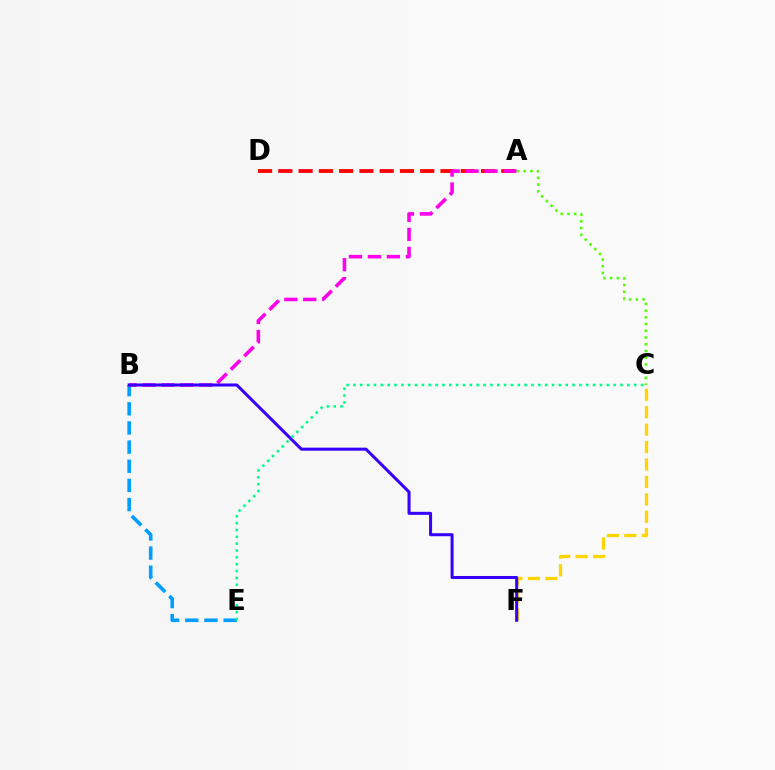{('A', 'D'): [{'color': '#ff0000', 'line_style': 'dashed', 'thickness': 2.75}], ('B', 'E'): [{'color': '#009eff', 'line_style': 'dashed', 'thickness': 2.6}], ('A', 'B'): [{'color': '#ff00ed', 'line_style': 'dashed', 'thickness': 2.58}], ('C', 'F'): [{'color': '#ffd500', 'line_style': 'dashed', 'thickness': 2.37}], ('B', 'F'): [{'color': '#3700ff', 'line_style': 'solid', 'thickness': 2.19}], ('A', 'C'): [{'color': '#4fff00', 'line_style': 'dotted', 'thickness': 1.83}], ('C', 'E'): [{'color': '#00ff86', 'line_style': 'dotted', 'thickness': 1.86}]}